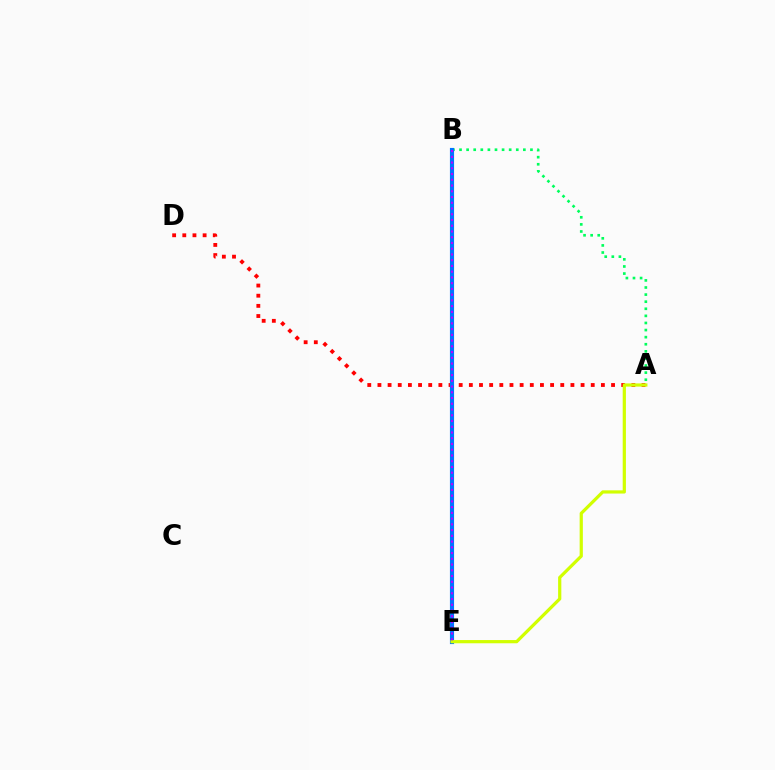{('A', 'D'): [{'color': '#ff0000', 'line_style': 'dotted', 'thickness': 2.76}], ('A', 'B'): [{'color': '#00ff5c', 'line_style': 'dotted', 'thickness': 1.93}], ('B', 'E'): [{'color': '#0074ff', 'line_style': 'solid', 'thickness': 2.98}, {'color': '#b900ff', 'line_style': 'dotted', 'thickness': 1.56}], ('A', 'E'): [{'color': '#d1ff00', 'line_style': 'solid', 'thickness': 2.31}]}